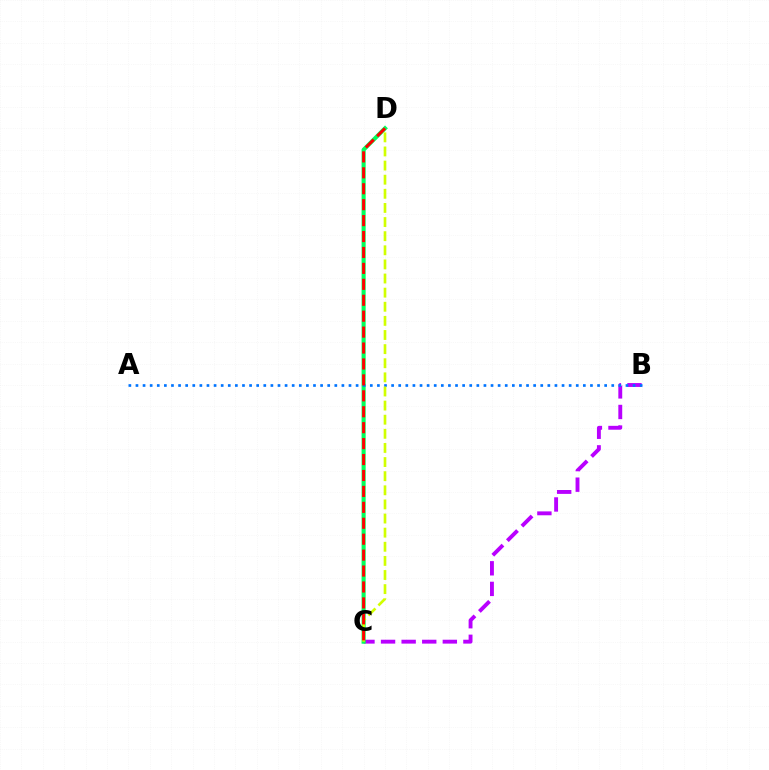{('B', 'C'): [{'color': '#b900ff', 'line_style': 'dashed', 'thickness': 2.8}], ('C', 'D'): [{'color': '#00ff5c', 'line_style': 'solid', 'thickness': 2.94}, {'color': '#d1ff00', 'line_style': 'dashed', 'thickness': 1.92}, {'color': '#ff0000', 'line_style': 'dashed', 'thickness': 2.16}], ('A', 'B'): [{'color': '#0074ff', 'line_style': 'dotted', 'thickness': 1.93}]}